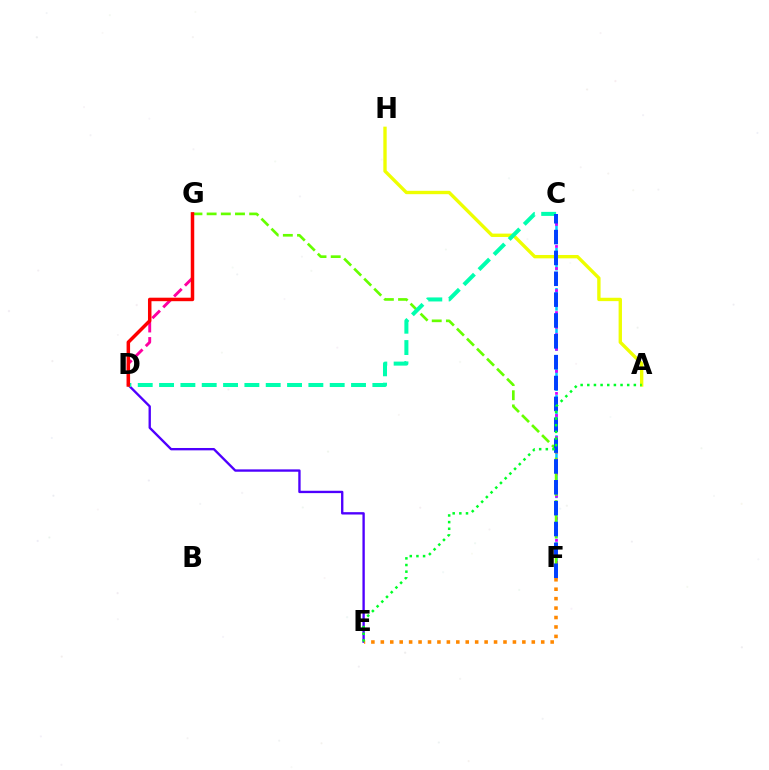{('C', 'F'): [{'color': '#00c7ff', 'line_style': 'dashed', 'thickness': 1.82}, {'color': '#d600ff', 'line_style': 'dotted', 'thickness': 2.0}, {'color': '#003fff', 'line_style': 'dashed', 'thickness': 2.83}], ('F', 'G'): [{'color': '#66ff00', 'line_style': 'dashed', 'thickness': 1.93}], ('A', 'H'): [{'color': '#eeff00', 'line_style': 'solid', 'thickness': 2.42}], ('D', 'E'): [{'color': '#4f00ff', 'line_style': 'solid', 'thickness': 1.7}], ('D', 'G'): [{'color': '#ff00a0', 'line_style': 'dashed', 'thickness': 2.09}, {'color': '#ff0000', 'line_style': 'solid', 'thickness': 2.51}], ('C', 'D'): [{'color': '#00ffaf', 'line_style': 'dashed', 'thickness': 2.9}], ('E', 'F'): [{'color': '#ff8800', 'line_style': 'dotted', 'thickness': 2.56}], ('A', 'E'): [{'color': '#00ff27', 'line_style': 'dotted', 'thickness': 1.81}]}